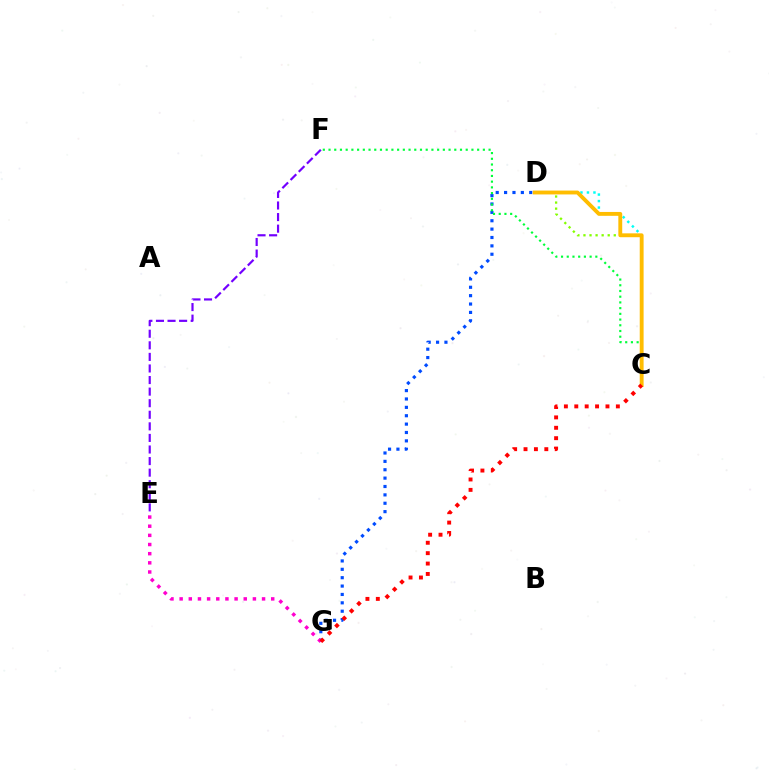{('C', 'D'): [{'color': '#00fff6', 'line_style': 'dotted', 'thickness': 1.77}, {'color': '#84ff00', 'line_style': 'dotted', 'thickness': 1.65}, {'color': '#ffbd00', 'line_style': 'solid', 'thickness': 2.79}], ('D', 'G'): [{'color': '#004bff', 'line_style': 'dotted', 'thickness': 2.28}], ('E', 'F'): [{'color': '#7200ff', 'line_style': 'dashed', 'thickness': 1.57}], ('C', 'F'): [{'color': '#00ff39', 'line_style': 'dotted', 'thickness': 1.55}], ('E', 'G'): [{'color': '#ff00cf', 'line_style': 'dotted', 'thickness': 2.49}], ('C', 'G'): [{'color': '#ff0000', 'line_style': 'dotted', 'thickness': 2.82}]}